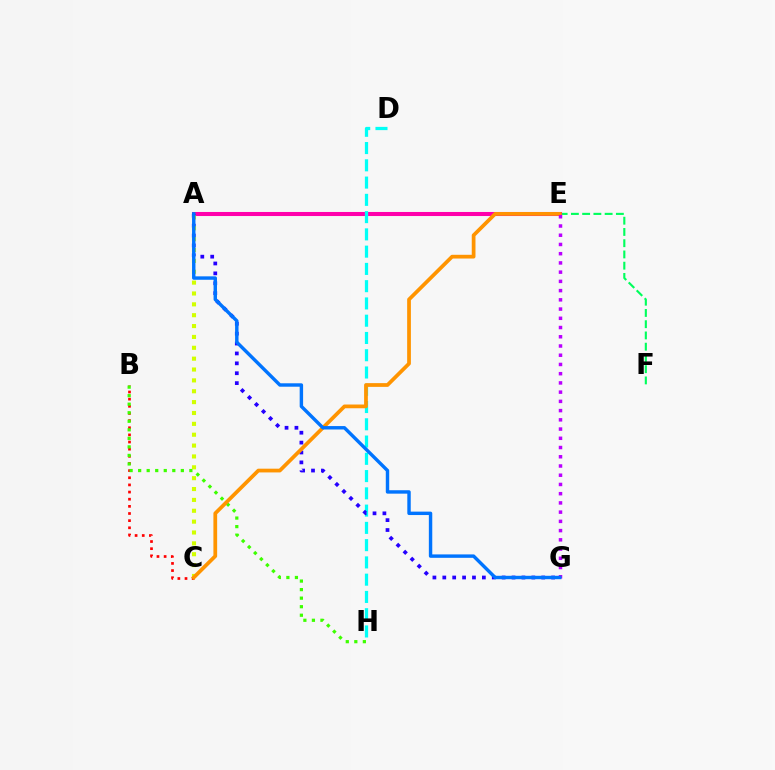{('B', 'C'): [{'color': '#ff0000', 'line_style': 'dotted', 'thickness': 1.94}], ('E', 'F'): [{'color': '#00ff5c', 'line_style': 'dashed', 'thickness': 1.53}], ('A', 'E'): [{'color': '#ff00ac', 'line_style': 'solid', 'thickness': 2.92}], ('B', 'H'): [{'color': '#3dff00', 'line_style': 'dotted', 'thickness': 2.32}], ('D', 'H'): [{'color': '#00fff6', 'line_style': 'dashed', 'thickness': 2.35}], ('A', 'G'): [{'color': '#2500ff', 'line_style': 'dotted', 'thickness': 2.69}, {'color': '#0074ff', 'line_style': 'solid', 'thickness': 2.46}], ('A', 'C'): [{'color': '#d1ff00', 'line_style': 'dotted', 'thickness': 2.95}], ('C', 'E'): [{'color': '#ff9400', 'line_style': 'solid', 'thickness': 2.69}], ('E', 'G'): [{'color': '#b900ff', 'line_style': 'dotted', 'thickness': 2.51}]}